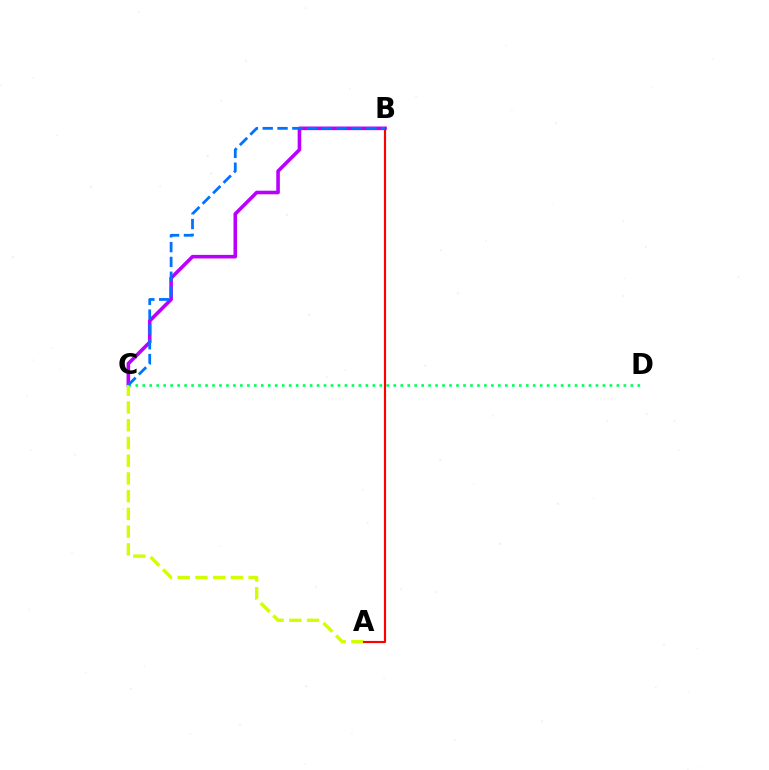{('C', 'D'): [{'color': '#00ff5c', 'line_style': 'dotted', 'thickness': 1.89}], ('B', 'C'): [{'color': '#b900ff', 'line_style': 'solid', 'thickness': 2.59}, {'color': '#0074ff', 'line_style': 'dashed', 'thickness': 2.01}], ('A', 'C'): [{'color': '#d1ff00', 'line_style': 'dashed', 'thickness': 2.41}], ('A', 'B'): [{'color': '#ff0000', 'line_style': 'solid', 'thickness': 1.55}]}